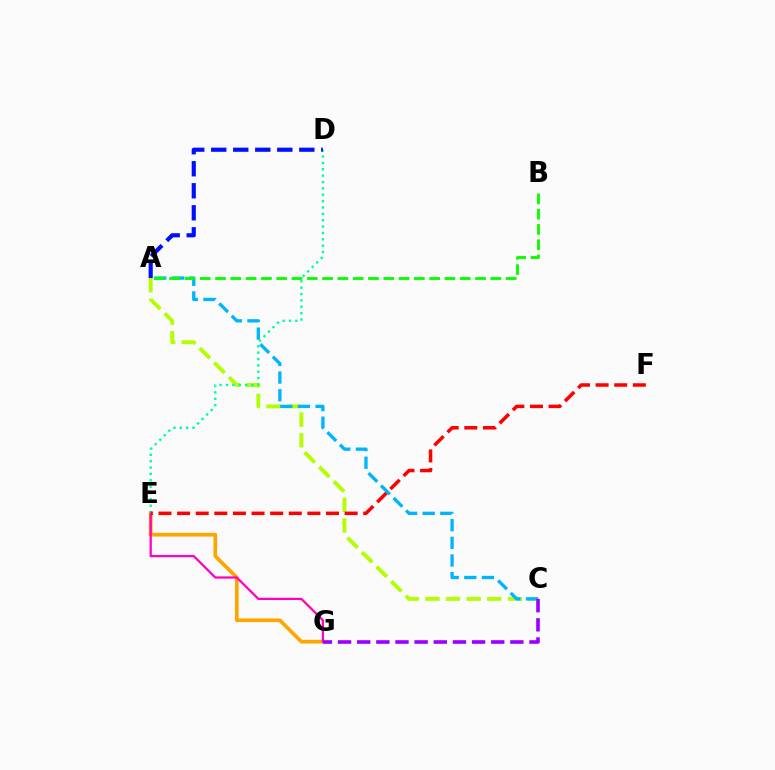{('A', 'C'): [{'color': '#b3ff00', 'line_style': 'dashed', 'thickness': 2.8}, {'color': '#00b5ff', 'line_style': 'dashed', 'thickness': 2.4}], ('E', 'G'): [{'color': '#ffa500', 'line_style': 'solid', 'thickness': 2.66}, {'color': '#ff00bd', 'line_style': 'solid', 'thickness': 1.61}], ('D', 'E'): [{'color': '#00ff9d', 'line_style': 'dotted', 'thickness': 1.73}], ('C', 'G'): [{'color': '#9b00ff', 'line_style': 'dashed', 'thickness': 2.6}], ('E', 'F'): [{'color': '#ff0000', 'line_style': 'dashed', 'thickness': 2.53}], ('A', 'B'): [{'color': '#08ff00', 'line_style': 'dashed', 'thickness': 2.08}], ('A', 'D'): [{'color': '#0010ff', 'line_style': 'dashed', 'thickness': 2.99}]}